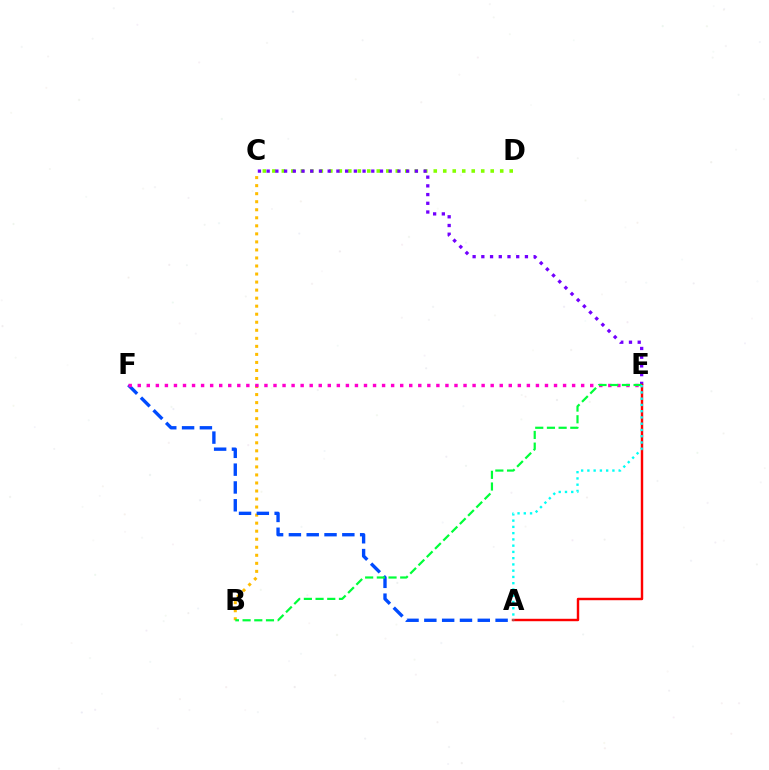{('C', 'D'): [{'color': '#84ff00', 'line_style': 'dotted', 'thickness': 2.58}], ('B', 'C'): [{'color': '#ffbd00', 'line_style': 'dotted', 'thickness': 2.18}], ('A', 'F'): [{'color': '#004bff', 'line_style': 'dashed', 'thickness': 2.42}], ('E', 'F'): [{'color': '#ff00cf', 'line_style': 'dotted', 'thickness': 2.46}], ('C', 'E'): [{'color': '#7200ff', 'line_style': 'dotted', 'thickness': 2.37}], ('A', 'E'): [{'color': '#ff0000', 'line_style': 'solid', 'thickness': 1.75}, {'color': '#00fff6', 'line_style': 'dotted', 'thickness': 1.7}], ('B', 'E'): [{'color': '#00ff39', 'line_style': 'dashed', 'thickness': 1.59}]}